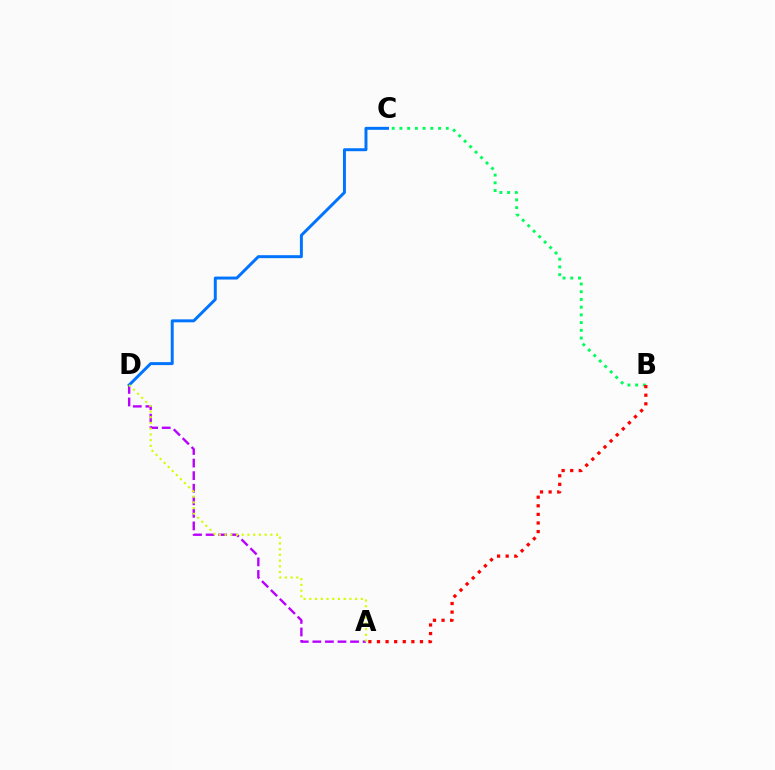{('B', 'C'): [{'color': '#00ff5c', 'line_style': 'dotted', 'thickness': 2.1}], ('A', 'D'): [{'color': '#b900ff', 'line_style': 'dashed', 'thickness': 1.71}, {'color': '#d1ff00', 'line_style': 'dotted', 'thickness': 1.56}], ('C', 'D'): [{'color': '#0074ff', 'line_style': 'solid', 'thickness': 2.13}], ('A', 'B'): [{'color': '#ff0000', 'line_style': 'dotted', 'thickness': 2.34}]}